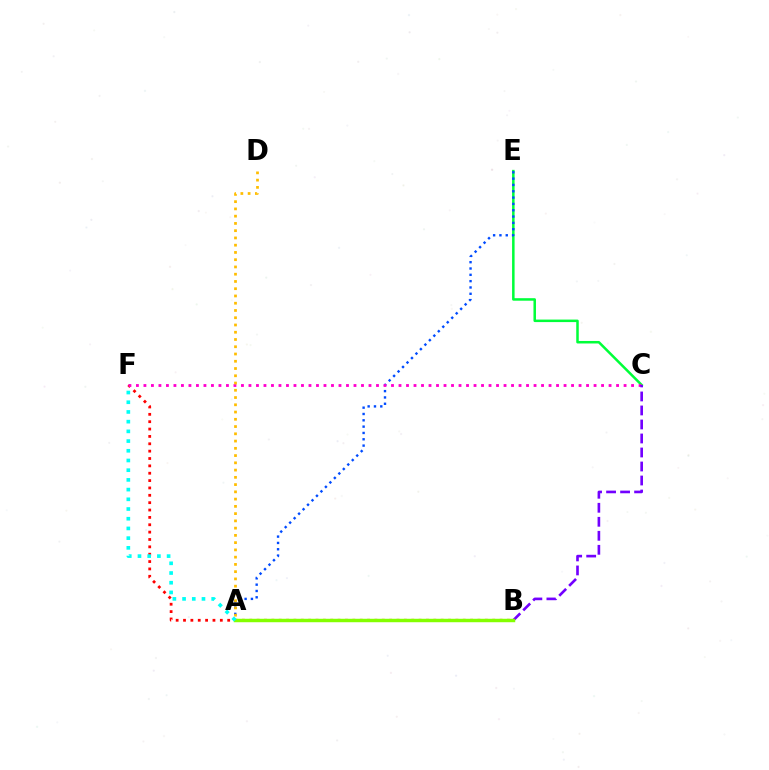{('B', 'F'): [{'color': '#ff0000', 'line_style': 'dotted', 'thickness': 2.0}], ('C', 'E'): [{'color': '#00ff39', 'line_style': 'solid', 'thickness': 1.81}], ('A', 'E'): [{'color': '#004bff', 'line_style': 'dotted', 'thickness': 1.72}], ('C', 'F'): [{'color': '#ff00cf', 'line_style': 'dotted', 'thickness': 2.04}], ('B', 'C'): [{'color': '#7200ff', 'line_style': 'dashed', 'thickness': 1.9}], ('A', 'B'): [{'color': '#84ff00', 'line_style': 'solid', 'thickness': 2.49}], ('A', 'D'): [{'color': '#ffbd00', 'line_style': 'dotted', 'thickness': 1.97}], ('A', 'F'): [{'color': '#00fff6', 'line_style': 'dotted', 'thickness': 2.64}]}